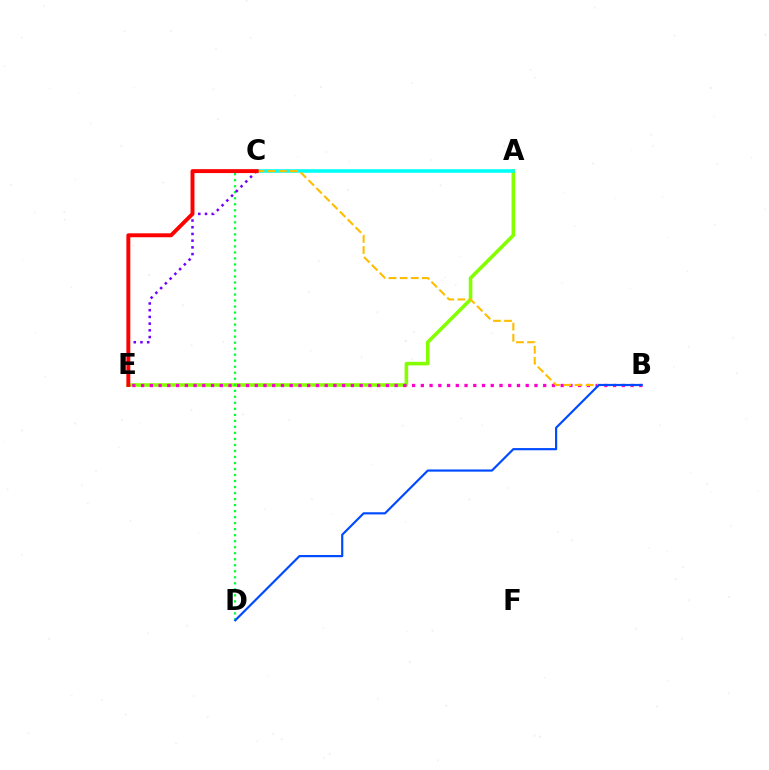{('A', 'E'): [{'color': '#84ff00', 'line_style': 'solid', 'thickness': 2.57}], ('A', 'C'): [{'color': '#00fff6', 'line_style': 'solid', 'thickness': 2.58}], ('B', 'E'): [{'color': '#ff00cf', 'line_style': 'dotted', 'thickness': 2.37}], ('C', 'D'): [{'color': '#00ff39', 'line_style': 'dotted', 'thickness': 1.63}], ('B', 'C'): [{'color': '#ffbd00', 'line_style': 'dashed', 'thickness': 1.51}], ('B', 'D'): [{'color': '#004bff', 'line_style': 'solid', 'thickness': 1.57}], ('C', 'E'): [{'color': '#7200ff', 'line_style': 'dotted', 'thickness': 1.82}, {'color': '#ff0000', 'line_style': 'solid', 'thickness': 2.82}]}